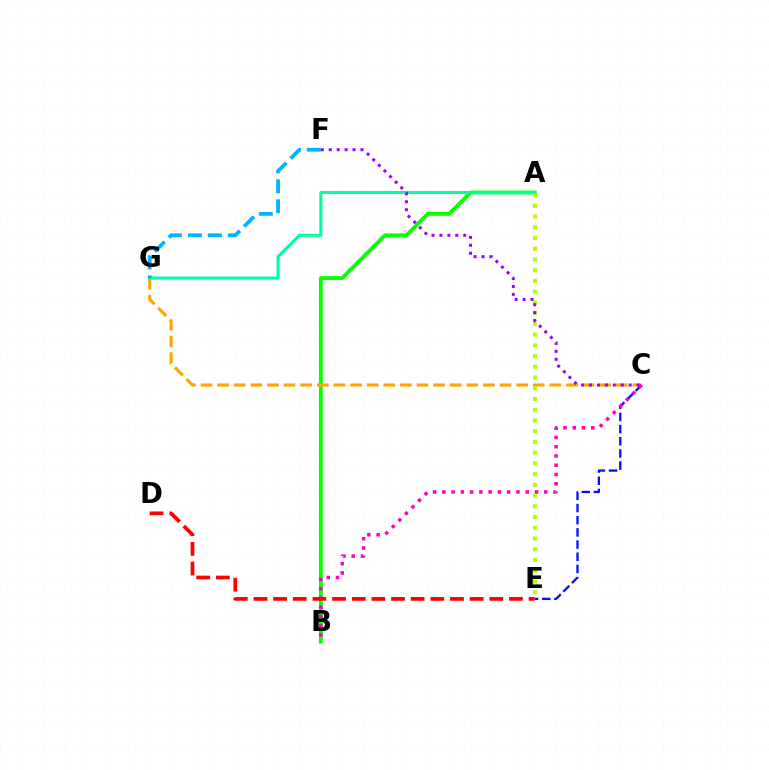{('A', 'B'): [{'color': '#08ff00', 'line_style': 'solid', 'thickness': 2.75}], ('C', 'E'): [{'color': '#0010ff', 'line_style': 'dashed', 'thickness': 1.65}], ('C', 'G'): [{'color': '#ffa500', 'line_style': 'dashed', 'thickness': 2.26}], ('A', 'E'): [{'color': '#b3ff00', 'line_style': 'dotted', 'thickness': 2.92}], ('B', 'C'): [{'color': '#ff00bd', 'line_style': 'dotted', 'thickness': 2.52}], ('A', 'G'): [{'color': '#00ff9d', 'line_style': 'solid', 'thickness': 2.21}], ('D', 'E'): [{'color': '#ff0000', 'line_style': 'dashed', 'thickness': 2.67}], ('F', 'G'): [{'color': '#00b5ff', 'line_style': 'dashed', 'thickness': 2.71}], ('C', 'F'): [{'color': '#9b00ff', 'line_style': 'dotted', 'thickness': 2.15}]}